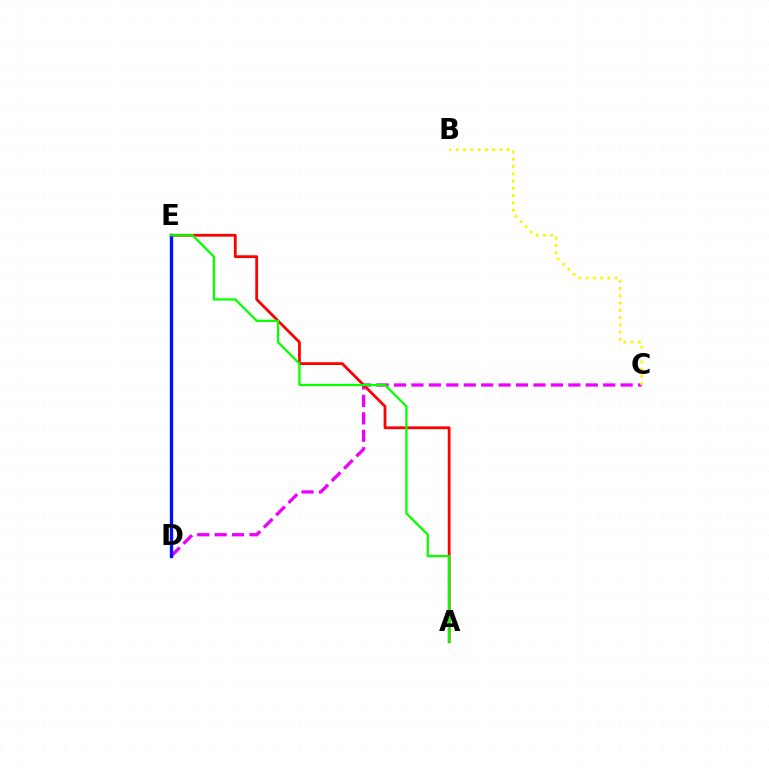{('C', 'D'): [{'color': '#ee00ff', 'line_style': 'dashed', 'thickness': 2.37}], ('D', 'E'): [{'color': '#00fff6', 'line_style': 'solid', 'thickness': 2.05}, {'color': '#0010ff', 'line_style': 'solid', 'thickness': 2.38}], ('A', 'E'): [{'color': '#ff0000', 'line_style': 'solid', 'thickness': 2.01}, {'color': '#08ff00', 'line_style': 'solid', 'thickness': 1.64}], ('B', 'C'): [{'color': '#fcf500', 'line_style': 'dotted', 'thickness': 1.98}]}